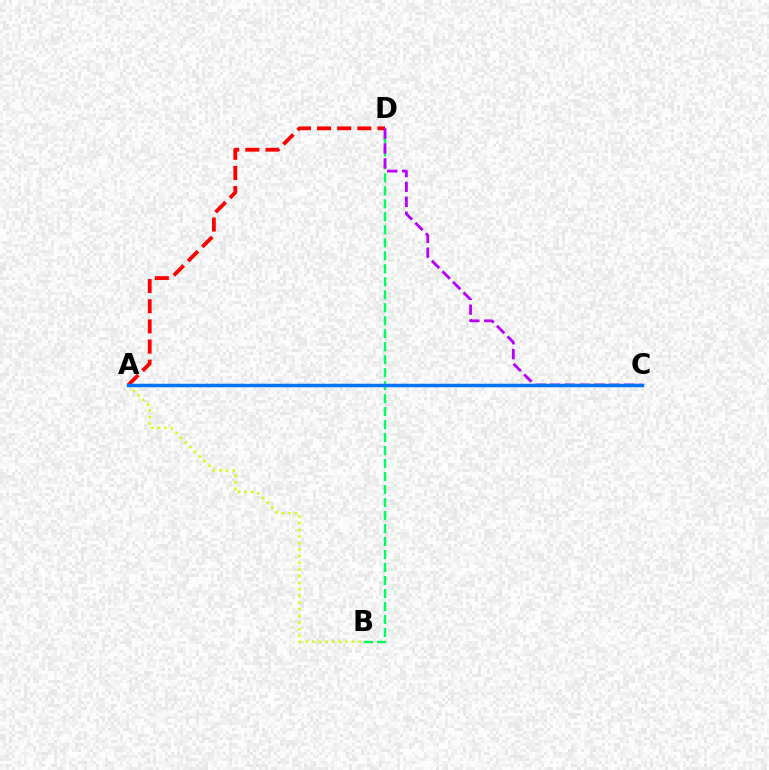{('B', 'D'): [{'color': '#00ff5c', 'line_style': 'dashed', 'thickness': 1.76}], ('A', 'D'): [{'color': '#ff0000', 'line_style': 'dashed', 'thickness': 2.74}], ('A', 'B'): [{'color': '#d1ff00', 'line_style': 'dotted', 'thickness': 1.8}], ('C', 'D'): [{'color': '#b900ff', 'line_style': 'dashed', 'thickness': 2.03}], ('A', 'C'): [{'color': '#0074ff', 'line_style': 'solid', 'thickness': 2.51}]}